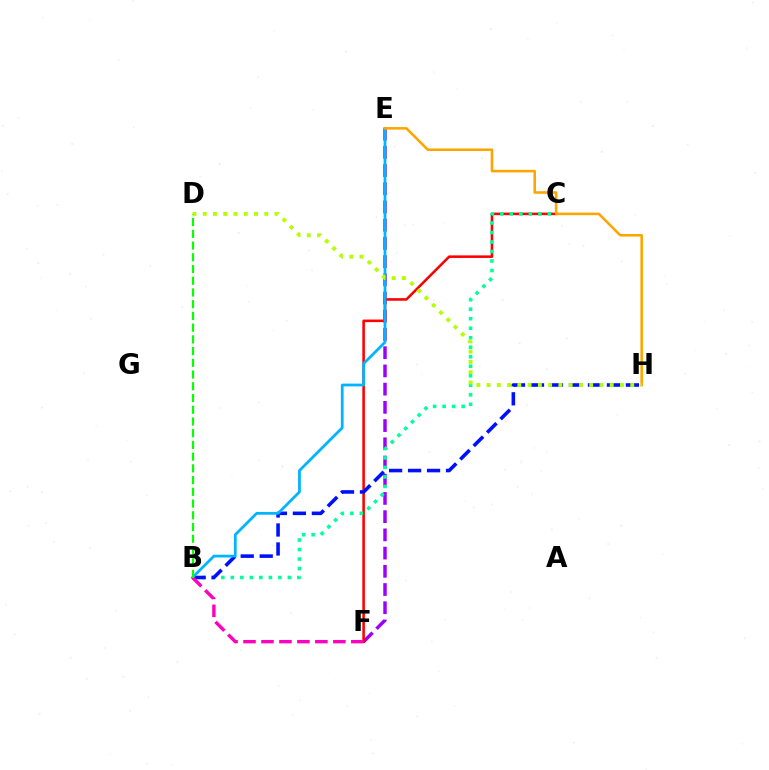{('E', 'F'): [{'color': '#9b00ff', 'line_style': 'dashed', 'thickness': 2.47}], ('C', 'F'): [{'color': '#ff0000', 'line_style': 'solid', 'thickness': 1.85}], ('B', 'C'): [{'color': '#00ff9d', 'line_style': 'dotted', 'thickness': 2.58}], ('B', 'H'): [{'color': '#0010ff', 'line_style': 'dashed', 'thickness': 2.58}], ('B', 'E'): [{'color': '#00b5ff', 'line_style': 'solid', 'thickness': 1.99}], ('B', 'F'): [{'color': '#ff00bd', 'line_style': 'dashed', 'thickness': 2.44}], ('E', 'H'): [{'color': '#ffa500', 'line_style': 'solid', 'thickness': 1.85}], ('D', 'H'): [{'color': '#b3ff00', 'line_style': 'dotted', 'thickness': 2.79}], ('B', 'D'): [{'color': '#08ff00', 'line_style': 'dashed', 'thickness': 1.59}]}